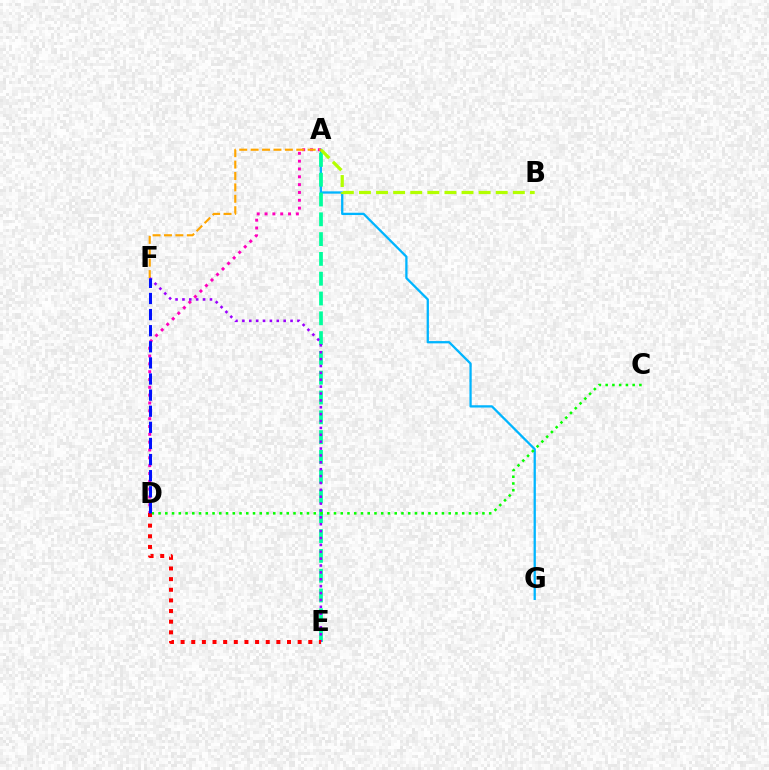{('A', 'G'): [{'color': '#00b5ff', 'line_style': 'solid', 'thickness': 1.65}], ('A', 'D'): [{'color': '#ff00bd', 'line_style': 'dotted', 'thickness': 2.13}], ('A', 'E'): [{'color': '#00ff9d', 'line_style': 'dashed', 'thickness': 2.69}], ('A', 'B'): [{'color': '#b3ff00', 'line_style': 'dashed', 'thickness': 2.32}], ('A', 'F'): [{'color': '#ffa500', 'line_style': 'dashed', 'thickness': 1.55}], ('C', 'D'): [{'color': '#08ff00', 'line_style': 'dotted', 'thickness': 1.83}], ('E', 'F'): [{'color': '#9b00ff', 'line_style': 'dotted', 'thickness': 1.87}], ('D', 'E'): [{'color': '#ff0000', 'line_style': 'dotted', 'thickness': 2.89}], ('D', 'F'): [{'color': '#0010ff', 'line_style': 'dashed', 'thickness': 2.19}]}